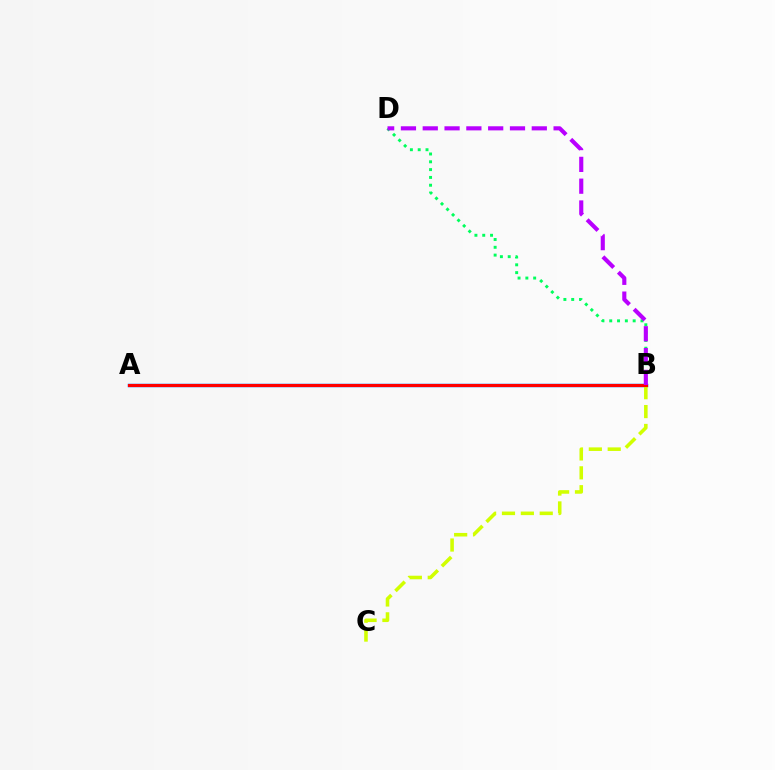{('B', 'D'): [{'color': '#00ff5c', 'line_style': 'dotted', 'thickness': 2.12}, {'color': '#b900ff', 'line_style': 'dashed', 'thickness': 2.96}], ('A', 'B'): [{'color': '#0074ff', 'line_style': 'solid', 'thickness': 2.49}, {'color': '#ff0000', 'line_style': 'solid', 'thickness': 2.23}], ('B', 'C'): [{'color': '#d1ff00', 'line_style': 'dashed', 'thickness': 2.56}]}